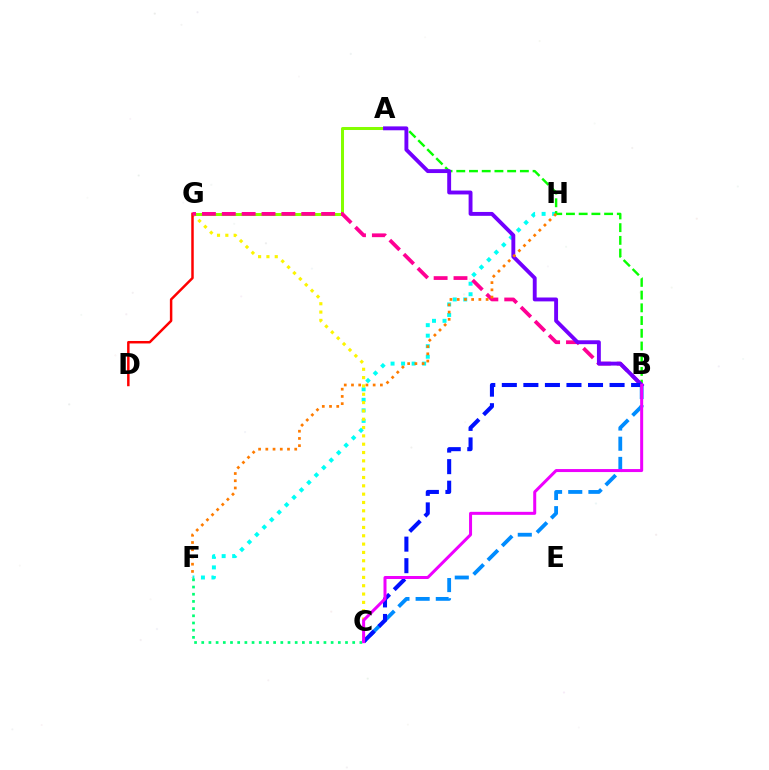{('A', 'G'): [{'color': '#84ff00', 'line_style': 'solid', 'thickness': 2.17}], ('B', 'C'): [{'color': '#008cff', 'line_style': 'dashed', 'thickness': 2.74}, {'color': '#0010ff', 'line_style': 'dashed', 'thickness': 2.93}, {'color': '#ee00ff', 'line_style': 'solid', 'thickness': 2.16}], ('F', 'H'): [{'color': '#00fff6', 'line_style': 'dotted', 'thickness': 2.86}, {'color': '#ff7c00', 'line_style': 'dotted', 'thickness': 1.96}], ('C', 'F'): [{'color': '#00ff74', 'line_style': 'dotted', 'thickness': 1.95}], ('C', 'G'): [{'color': '#fcf500', 'line_style': 'dotted', 'thickness': 2.26}], ('D', 'G'): [{'color': '#ff0000', 'line_style': 'solid', 'thickness': 1.79}], ('A', 'B'): [{'color': '#08ff00', 'line_style': 'dashed', 'thickness': 1.73}, {'color': '#7200ff', 'line_style': 'solid', 'thickness': 2.8}], ('B', 'G'): [{'color': '#ff0094', 'line_style': 'dashed', 'thickness': 2.7}]}